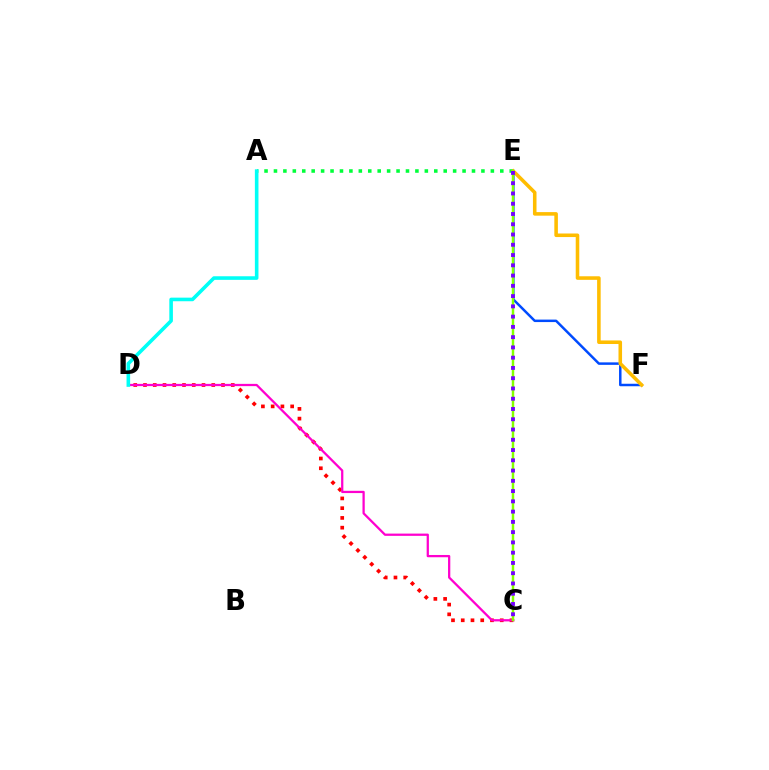{('C', 'D'): [{'color': '#ff0000', 'line_style': 'dotted', 'thickness': 2.65}, {'color': '#ff00cf', 'line_style': 'solid', 'thickness': 1.63}], ('E', 'F'): [{'color': '#004bff', 'line_style': 'solid', 'thickness': 1.79}, {'color': '#ffbd00', 'line_style': 'solid', 'thickness': 2.56}], ('A', 'E'): [{'color': '#00ff39', 'line_style': 'dotted', 'thickness': 2.56}], ('A', 'D'): [{'color': '#00fff6', 'line_style': 'solid', 'thickness': 2.59}], ('C', 'E'): [{'color': '#84ff00', 'line_style': 'solid', 'thickness': 1.78}, {'color': '#7200ff', 'line_style': 'dotted', 'thickness': 2.79}]}